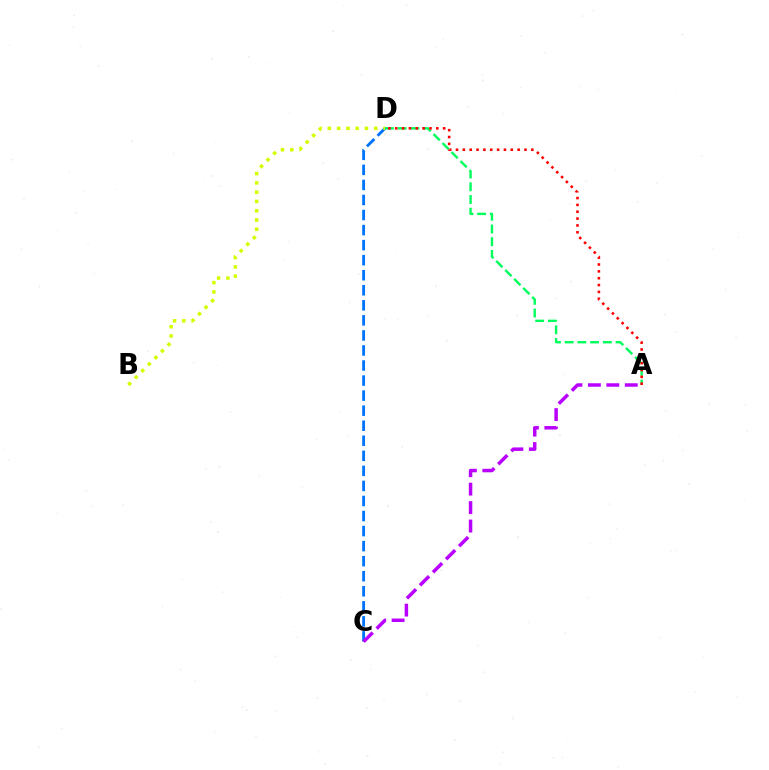{('A', 'D'): [{'color': '#00ff5c', 'line_style': 'dashed', 'thickness': 1.73}, {'color': '#ff0000', 'line_style': 'dotted', 'thickness': 1.86}], ('C', 'D'): [{'color': '#0074ff', 'line_style': 'dashed', 'thickness': 2.04}], ('B', 'D'): [{'color': '#d1ff00', 'line_style': 'dotted', 'thickness': 2.52}], ('A', 'C'): [{'color': '#b900ff', 'line_style': 'dashed', 'thickness': 2.51}]}